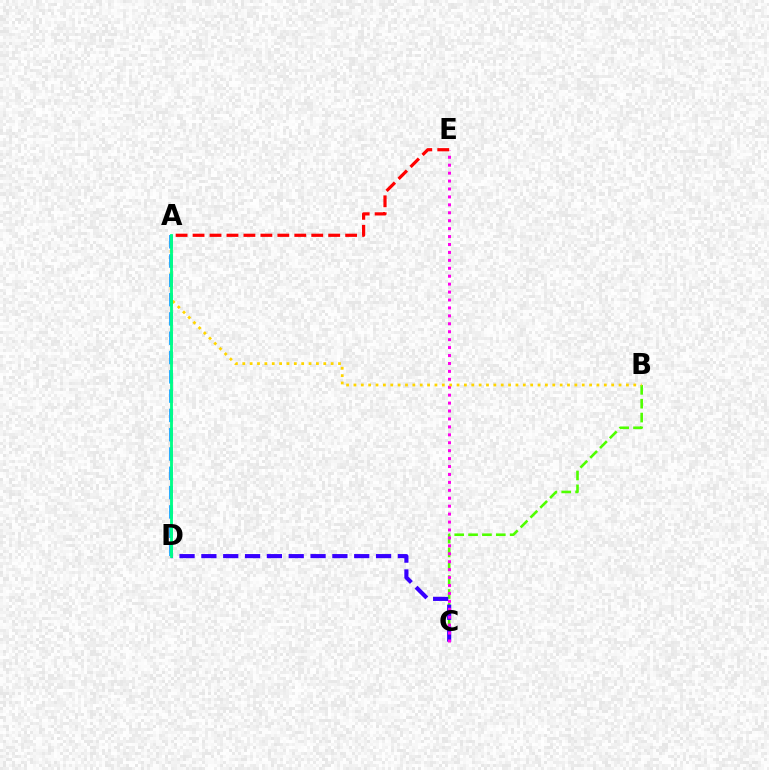{('B', 'C'): [{'color': '#4fff00', 'line_style': 'dashed', 'thickness': 1.88}], ('C', 'D'): [{'color': '#3700ff', 'line_style': 'dashed', 'thickness': 2.97}], ('C', 'E'): [{'color': '#ff00ed', 'line_style': 'dotted', 'thickness': 2.15}], ('A', 'E'): [{'color': '#ff0000', 'line_style': 'dashed', 'thickness': 2.3}], ('A', 'B'): [{'color': '#ffd500', 'line_style': 'dotted', 'thickness': 2.0}], ('A', 'D'): [{'color': '#009eff', 'line_style': 'dashed', 'thickness': 2.62}, {'color': '#00ff86', 'line_style': 'solid', 'thickness': 2.05}]}